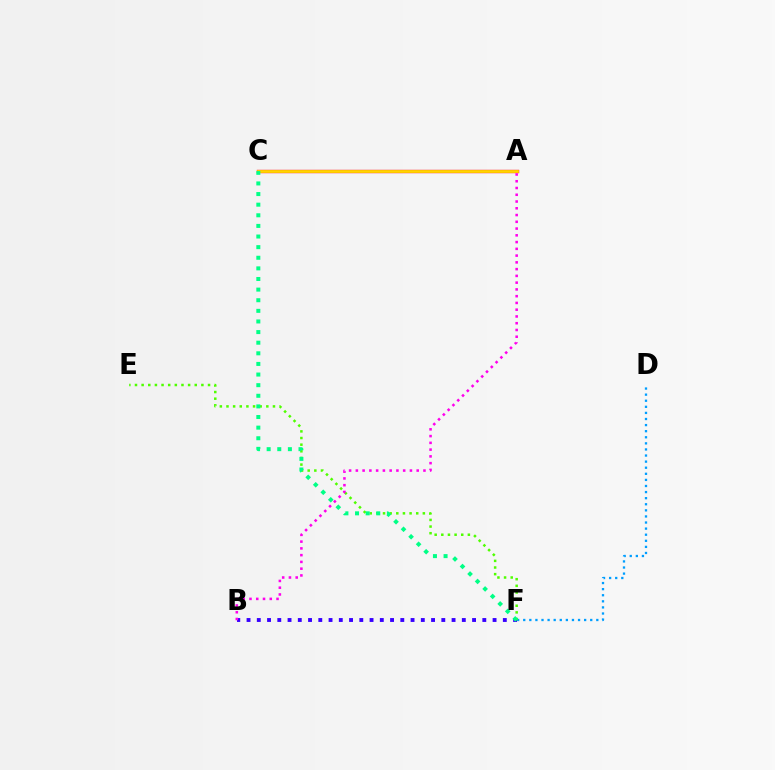{('D', 'F'): [{'color': '#009eff', 'line_style': 'dotted', 'thickness': 1.65}], ('B', 'F'): [{'color': '#3700ff', 'line_style': 'dotted', 'thickness': 2.79}], ('A', 'C'): [{'color': '#ff0000', 'line_style': 'solid', 'thickness': 2.41}, {'color': '#ffd500', 'line_style': 'solid', 'thickness': 2.04}], ('E', 'F'): [{'color': '#4fff00', 'line_style': 'dotted', 'thickness': 1.8}], ('C', 'F'): [{'color': '#00ff86', 'line_style': 'dotted', 'thickness': 2.88}], ('A', 'B'): [{'color': '#ff00ed', 'line_style': 'dotted', 'thickness': 1.84}]}